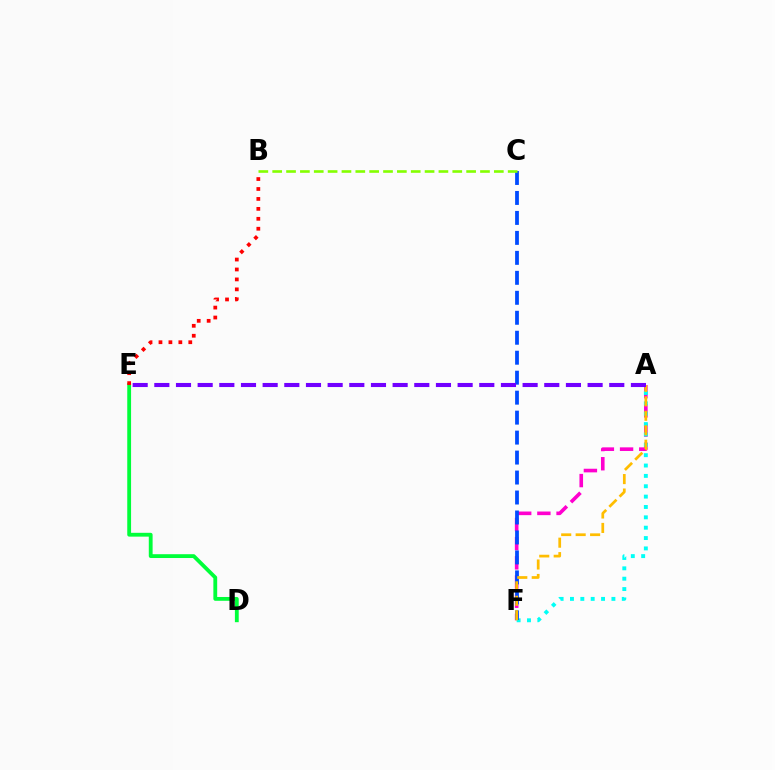{('D', 'E'): [{'color': '#00ff39', 'line_style': 'solid', 'thickness': 2.75}], ('A', 'F'): [{'color': '#ff00cf', 'line_style': 'dashed', 'thickness': 2.61}, {'color': '#00fff6', 'line_style': 'dotted', 'thickness': 2.82}, {'color': '#ffbd00', 'line_style': 'dashed', 'thickness': 1.96}], ('B', 'E'): [{'color': '#ff0000', 'line_style': 'dotted', 'thickness': 2.7}], ('C', 'F'): [{'color': '#004bff', 'line_style': 'dashed', 'thickness': 2.71}], ('B', 'C'): [{'color': '#84ff00', 'line_style': 'dashed', 'thickness': 1.88}], ('A', 'E'): [{'color': '#7200ff', 'line_style': 'dashed', 'thickness': 2.94}]}